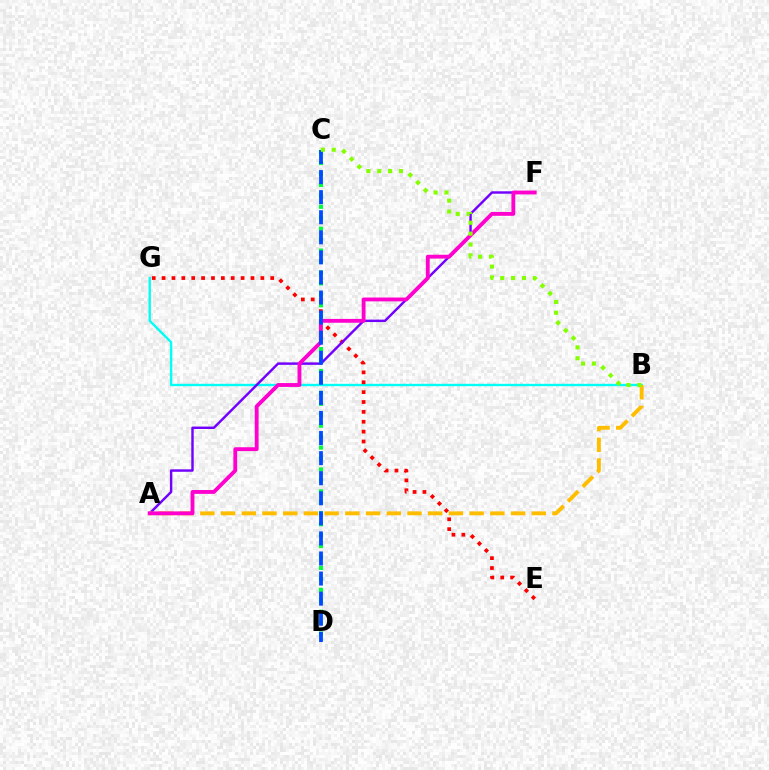{('B', 'G'): [{'color': '#00fff6', 'line_style': 'solid', 'thickness': 1.71}], ('E', 'G'): [{'color': '#ff0000', 'line_style': 'dotted', 'thickness': 2.68}], ('C', 'D'): [{'color': '#00ff39', 'line_style': 'dotted', 'thickness': 2.97}, {'color': '#004bff', 'line_style': 'dashed', 'thickness': 2.73}], ('A', 'F'): [{'color': '#7200ff', 'line_style': 'solid', 'thickness': 1.75}, {'color': '#ff00cf', 'line_style': 'solid', 'thickness': 2.77}], ('A', 'B'): [{'color': '#ffbd00', 'line_style': 'dashed', 'thickness': 2.81}], ('B', 'C'): [{'color': '#84ff00', 'line_style': 'dotted', 'thickness': 2.95}]}